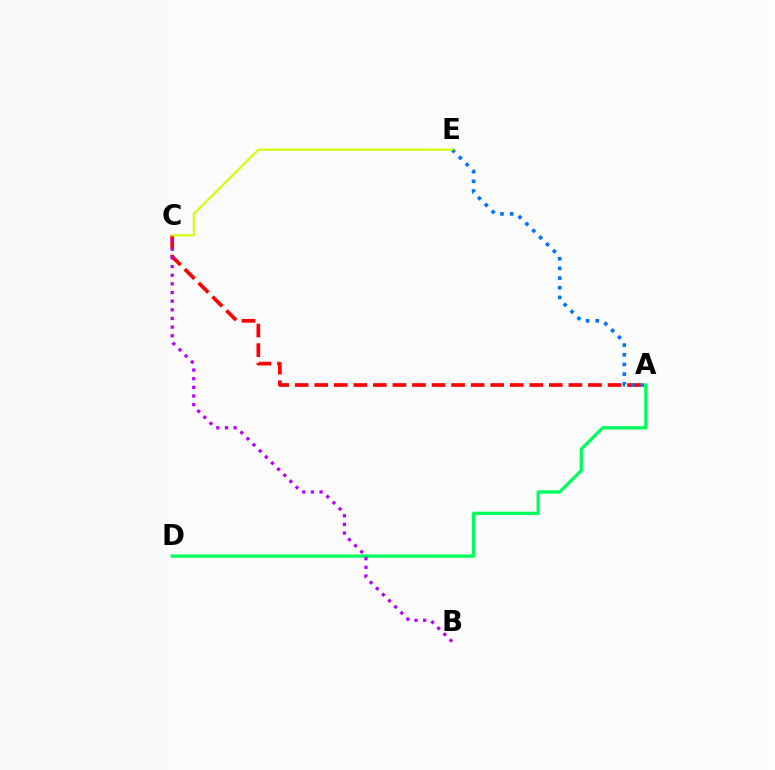{('A', 'C'): [{'color': '#ff0000', 'line_style': 'dashed', 'thickness': 2.66}], ('A', 'E'): [{'color': '#0074ff', 'line_style': 'dotted', 'thickness': 2.63}], ('A', 'D'): [{'color': '#00ff5c', 'line_style': 'solid', 'thickness': 2.35}], ('B', 'C'): [{'color': '#b900ff', 'line_style': 'dotted', 'thickness': 2.35}], ('C', 'E'): [{'color': '#d1ff00', 'line_style': 'solid', 'thickness': 1.51}]}